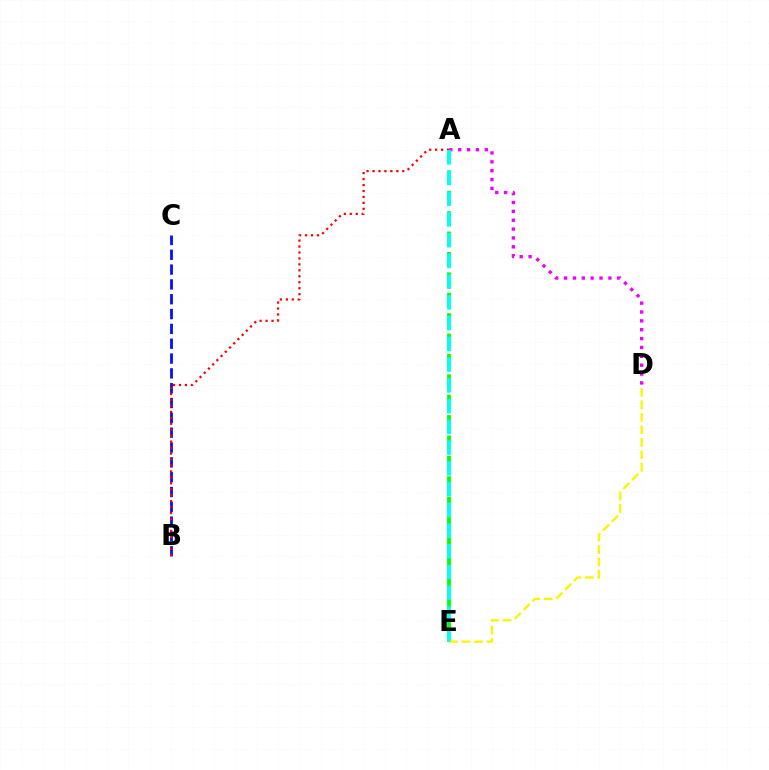{('A', 'E'): [{'color': '#08ff00', 'line_style': 'dashed', 'thickness': 2.77}, {'color': '#00fff6', 'line_style': 'dashed', 'thickness': 2.82}], ('B', 'C'): [{'color': '#0010ff', 'line_style': 'dashed', 'thickness': 2.01}], ('D', 'E'): [{'color': '#fcf500', 'line_style': 'dashed', 'thickness': 1.7}], ('A', 'B'): [{'color': '#ff0000', 'line_style': 'dotted', 'thickness': 1.62}], ('A', 'D'): [{'color': '#ee00ff', 'line_style': 'dotted', 'thickness': 2.41}]}